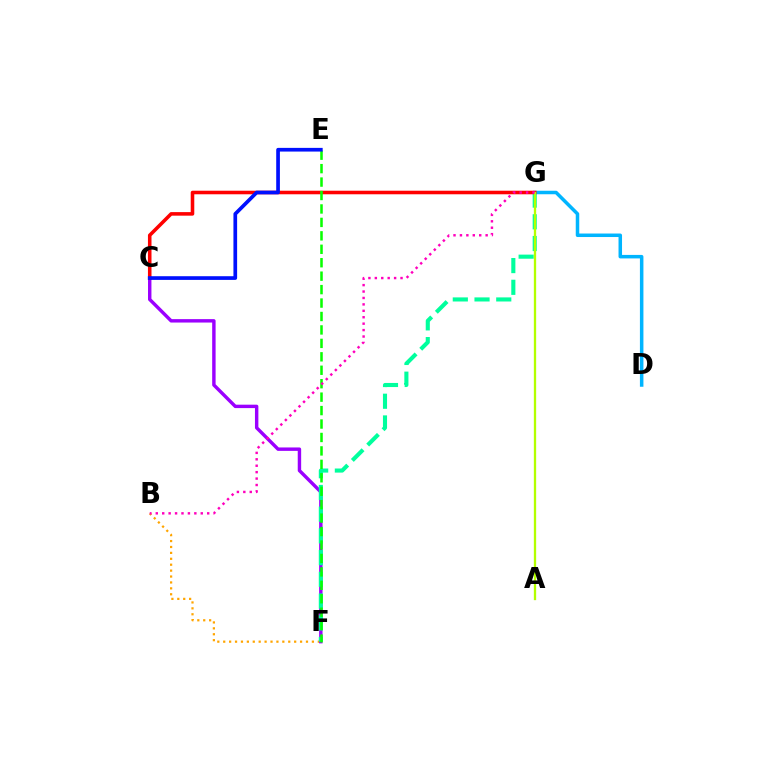{('B', 'F'): [{'color': '#ffa500', 'line_style': 'dotted', 'thickness': 1.61}], ('C', 'F'): [{'color': '#9b00ff', 'line_style': 'solid', 'thickness': 2.46}], ('D', 'G'): [{'color': '#00b5ff', 'line_style': 'solid', 'thickness': 2.53}], ('F', 'G'): [{'color': '#00ff9d', 'line_style': 'dashed', 'thickness': 2.95}], ('C', 'G'): [{'color': '#ff0000', 'line_style': 'solid', 'thickness': 2.56}], ('E', 'F'): [{'color': '#08ff00', 'line_style': 'dashed', 'thickness': 1.83}], ('A', 'G'): [{'color': '#b3ff00', 'line_style': 'solid', 'thickness': 1.67}], ('B', 'G'): [{'color': '#ff00bd', 'line_style': 'dotted', 'thickness': 1.75}], ('C', 'E'): [{'color': '#0010ff', 'line_style': 'solid', 'thickness': 2.65}]}